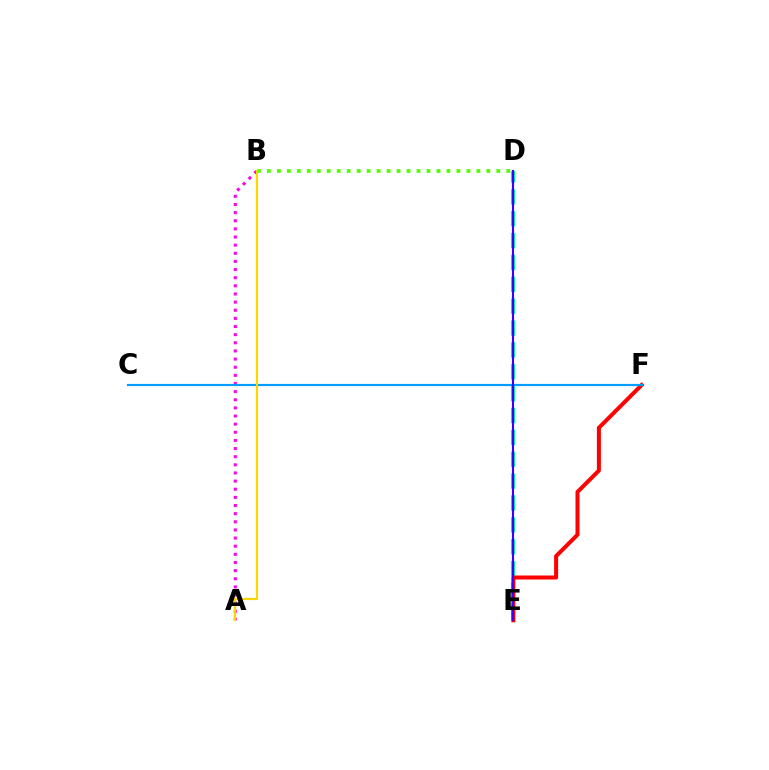{('B', 'D'): [{'color': '#4fff00', 'line_style': 'dotted', 'thickness': 2.71}], ('A', 'B'): [{'color': '#ff00ed', 'line_style': 'dotted', 'thickness': 2.21}, {'color': '#ffd500', 'line_style': 'solid', 'thickness': 1.59}], ('D', 'E'): [{'color': '#00ff86', 'line_style': 'dashed', 'thickness': 2.97}, {'color': '#3700ff', 'line_style': 'solid', 'thickness': 1.54}], ('E', 'F'): [{'color': '#ff0000', 'line_style': 'solid', 'thickness': 2.89}], ('C', 'F'): [{'color': '#009eff', 'line_style': 'solid', 'thickness': 1.57}]}